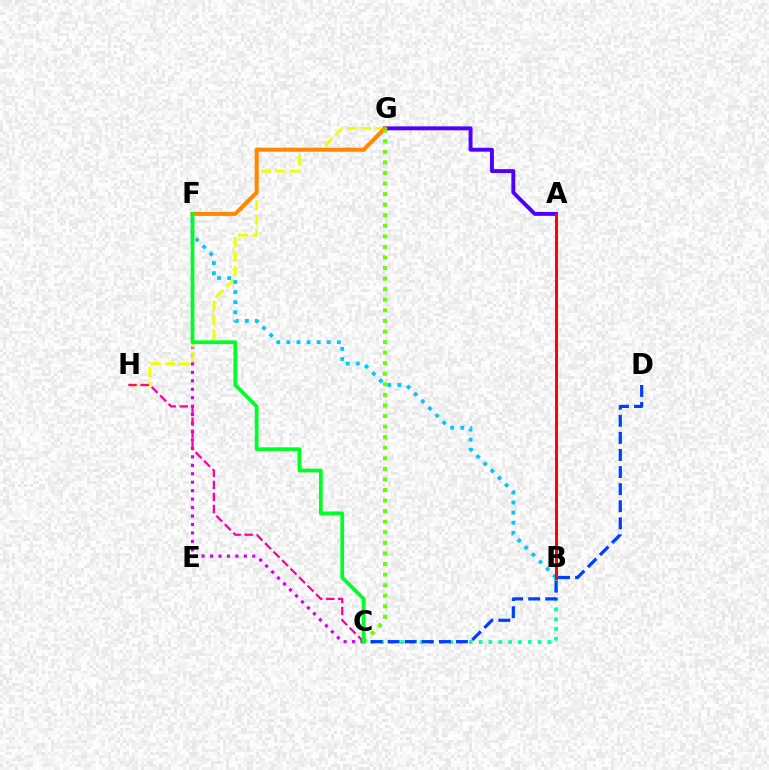{('C', 'F'): [{'color': '#d600ff', 'line_style': 'dotted', 'thickness': 2.3}, {'color': '#00ff27', 'line_style': 'solid', 'thickness': 2.68}], ('G', 'H'): [{'color': '#eeff00', 'line_style': 'dashed', 'thickness': 1.97}], ('B', 'C'): [{'color': '#00ffaf', 'line_style': 'dotted', 'thickness': 2.67}], ('B', 'F'): [{'color': '#00c7ff', 'line_style': 'dotted', 'thickness': 2.74}], ('A', 'G'): [{'color': '#4f00ff', 'line_style': 'solid', 'thickness': 2.83}], ('A', 'B'): [{'color': '#ff0000', 'line_style': 'solid', 'thickness': 2.13}], ('C', 'H'): [{'color': '#ff00a0', 'line_style': 'dashed', 'thickness': 1.63}], ('C', 'D'): [{'color': '#003fff', 'line_style': 'dashed', 'thickness': 2.32}], ('F', 'G'): [{'color': '#ff8800', 'line_style': 'solid', 'thickness': 2.91}], ('C', 'G'): [{'color': '#66ff00', 'line_style': 'dotted', 'thickness': 2.87}]}